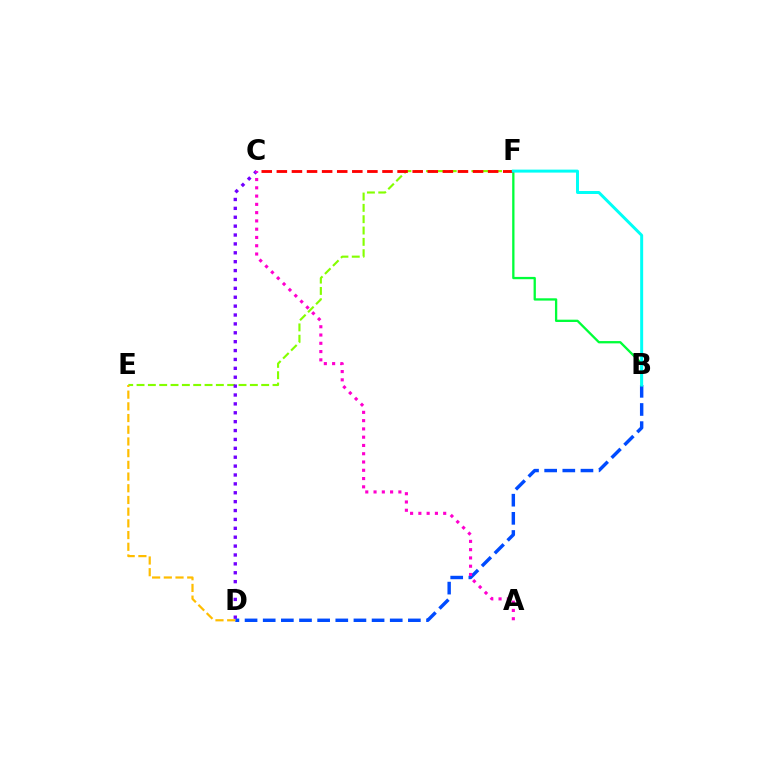{('E', 'F'): [{'color': '#84ff00', 'line_style': 'dashed', 'thickness': 1.54}], ('B', 'D'): [{'color': '#004bff', 'line_style': 'dashed', 'thickness': 2.47}], ('B', 'F'): [{'color': '#00ff39', 'line_style': 'solid', 'thickness': 1.66}, {'color': '#00fff6', 'line_style': 'solid', 'thickness': 2.14}], ('C', 'F'): [{'color': '#ff0000', 'line_style': 'dashed', 'thickness': 2.05}], ('C', 'D'): [{'color': '#7200ff', 'line_style': 'dotted', 'thickness': 2.41}], ('D', 'E'): [{'color': '#ffbd00', 'line_style': 'dashed', 'thickness': 1.59}], ('A', 'C'): [{'color': '#ff00cf', 'line_style': 'dotted', 'thickness': 2.25}]}